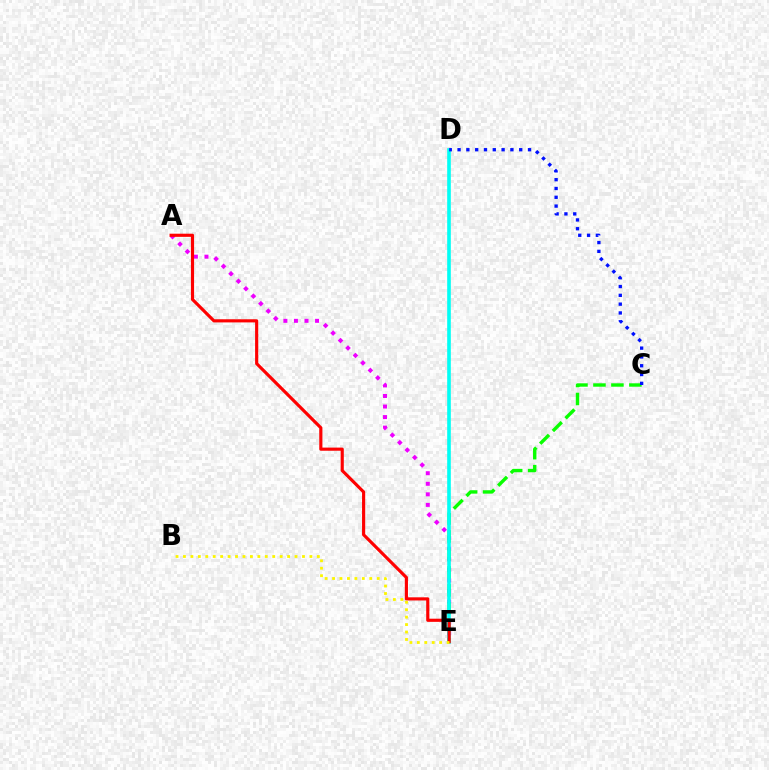{('A', 'E'): [{'color': '#ee00ff', 'line_style': 'dotted', 'thickness': 2.87}, {'color': '#ff0000', 'line_style': 'solid', 'thickness': 2.27}], ('C', 'E'): [{'color': '#08ff00', 'line_style': 'dashed', 'thickness': 2.44}], ('D', 'E'): [{'color': '#00fff6', 'line_style': 'solid', 'thickness': 2.61}], ('B', 'E'): [{'color': '#fcf500', 'line_style': 'dotted', 'thickness': 2.02}], ('C', 'D'): [{'color': '#0010ff', 'line_style': 'dotted', 'thickness': 2.39}]}